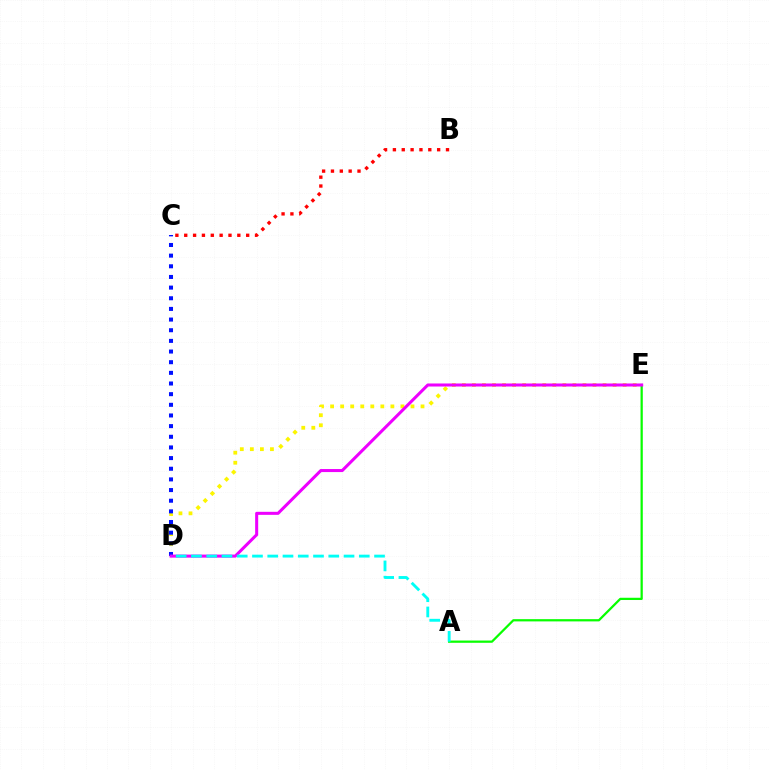{('A', 'E'): [{'color': '#08ff00', 'line_style': 'solid', 'thickness': 1.62}], ('D', 'E'): [{'color': '#fcf500', 'line_style': 'dotted', 'thickness': 2.73}, {'color': '#ee00ff', 'line_style': 'solid', 'thickness': 2.19}], ('C', 'D'): [{'color': '#0010ff', 'line_style': 'dotted', 'thickness': 2.9}], ('A', 'D'): [{'color': '#00fff6', 'line_style': 'dashed', 'thickness': 2.07}], ('B', 'C'): [{'color': '#ff0000', 'line_style': 'dotted', 'thickness': 2.4}]}